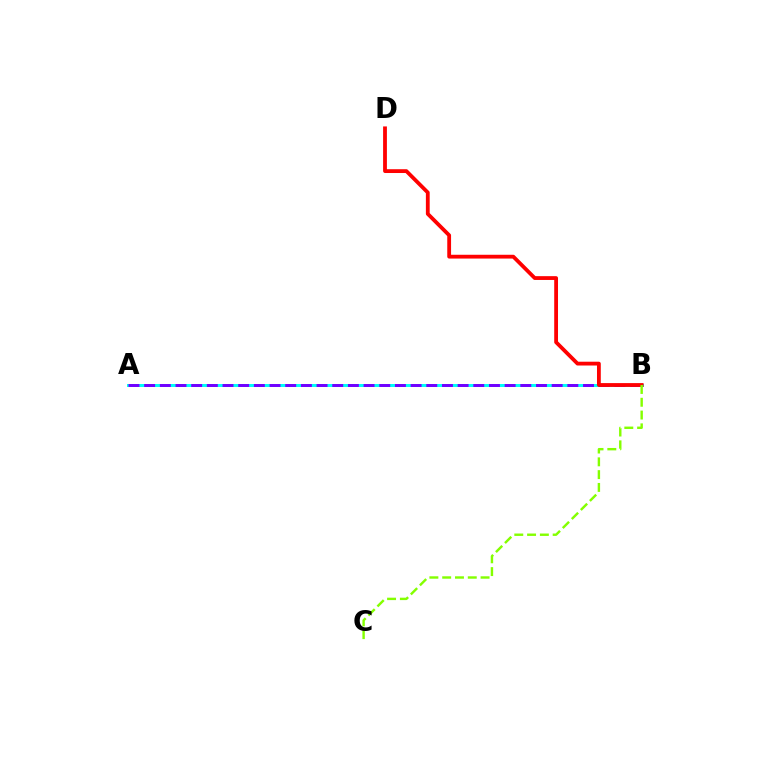{('A', 'B'): [{'color': '#00fff6', 'line_style': 'solid', 'thickness': 2.14}, {'color': '#7200ff', 'line_style': 'dashed', 'thickness': 2.13}], ('B', 'D'): [{'color': '#ff0000', 'line_style': 'solid', 'thickness': 2.74}], ('B', 'C'): [{'color': '#84ff00', 'line_style': 'dashed', 'thickness': 1.74}]}